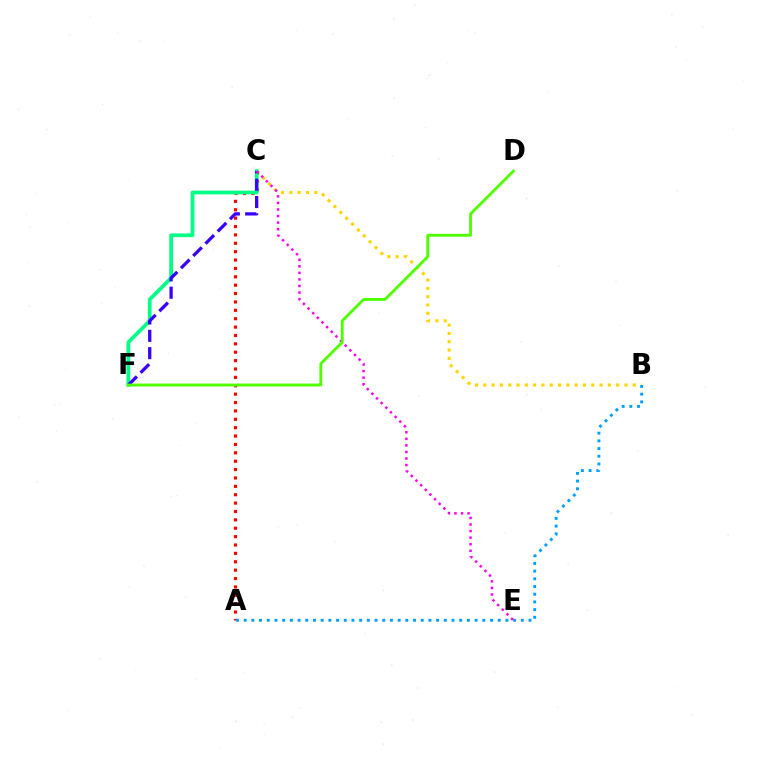{('B', 'C'): [{'color': '#ffd500', 'line_style': 'dotted', 'thickness': 2.26}], ('A', 'C'): [{'color': '#ff0000', 'line_style': 'dotted', 'thickness': 2.28}], ('C', 'F'): [{'color': '#00ff86', 'line_style': 'solid', 'thickness': 2.7}, {'color': '#3700ff', 'line_style': 'dashed', 'thickness': 2.35}], ('A', 'B'): [{'color': '#009eff', 'line_style': 'dotted', 'thickness': 2.09}], ('C', 'E'): [{'color': '#ff00ed', 'line_style': 'dotted', 'thickness': 1.78}], ('D', 'F'): [{'color': '#4fff00', 'line_style': 'solid', 'thickness': 2.06}]}